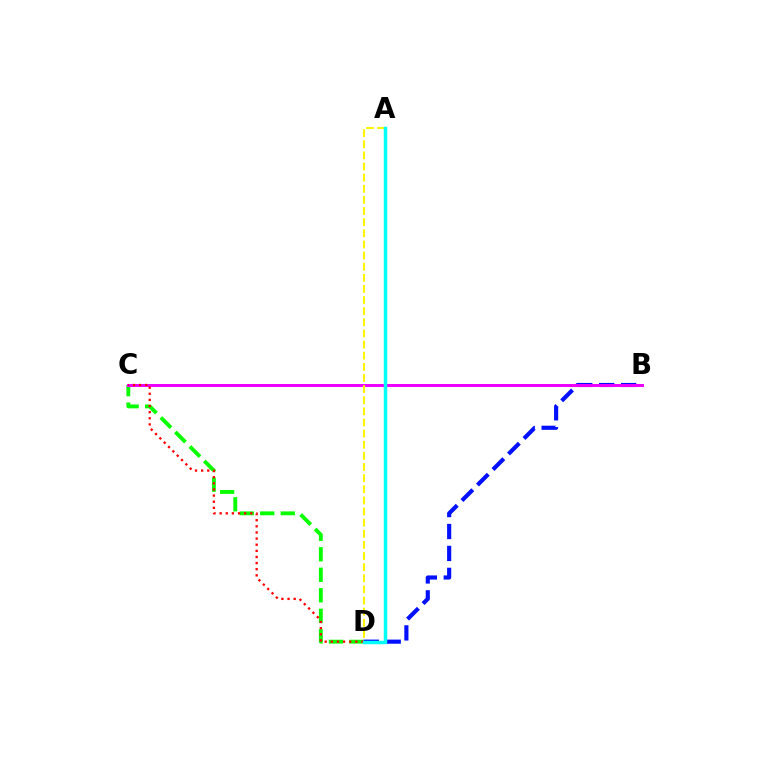{('C', 'D'): [{'color': '#08ff00', 'line_style': 'dashed', 'thickness': 2.78}, {'color': '#ff0000', 'line_style': 'dotted', 'thickness': 1.66}], ('B', 'D'): [{'color': '#0010ff', 'line_style': 'dashed', 'thickness': 2.98}], ('B', 'C'): [{'color': '#ee00ff', 'line_style': 'solid', 'thickness': 2.16}], ('A', 'D'): [{'color': '#fcf500', 'line_style': 'dashed', 'thickness': 1.51}, {'color': '#00fff6', 'line_style': 'solid', 'thickness': 2.49}]}